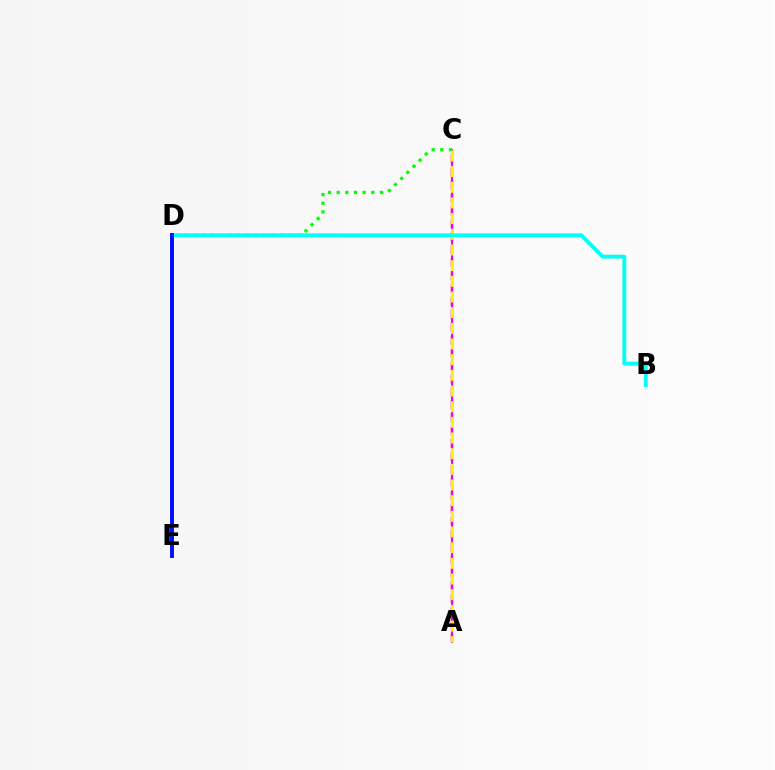{('A', 'C'): [{'color': '#ff0000', 'line_style': 'dashed', 'thickness': 1.76}, {'color': '#ee00ff', 'line_style': 'solid', 'thickness': 1.5}, {'color': '#fcf500', 'line_style': 'dashed', 'thickness': 2.13}], ('C', 'D'): [{'color': '#08ff00', 'line_style': 'dotted', 'thickness': 2.35}], ('B', 'D'): [{'color': '#00fff6', 'line_style': 'solid', 'thickness': 2.78}], ('D', 'E'): [{'color': '#0010ff', 'line_style': 'solid', 'thickness': 2.83}]}